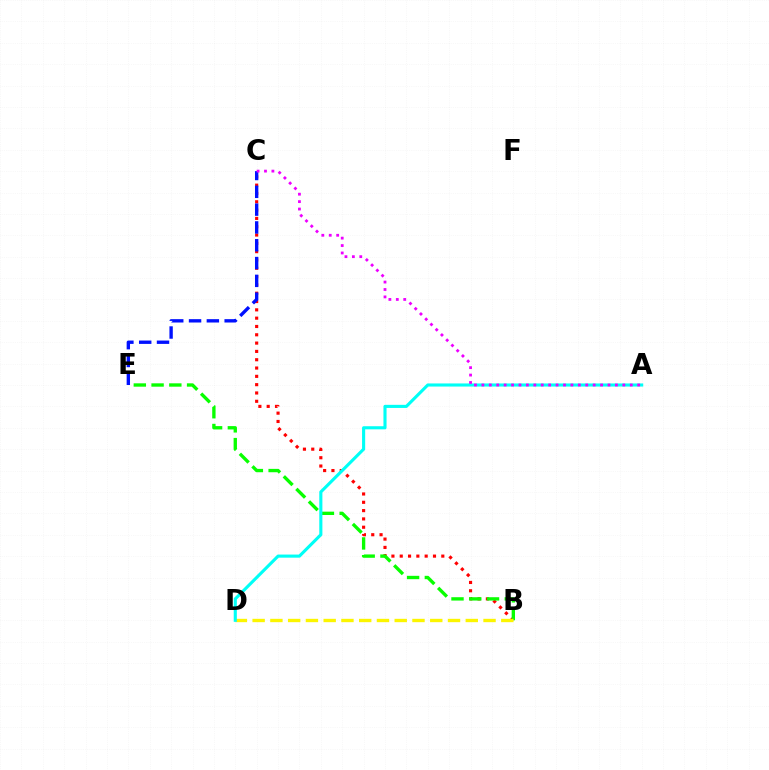{('B', 'C'): [{'color': '#ff0000', 'line_style': 'dotted', 'thickness': 2.26}], ('B', 'E'): [{'color': '#08ff00', 'line_style': 'dashed', 'thickness': 2.41}], ('B', 'D'): [{'color': '#fcf500', 'line_style': 'dashed', 'thickness': 2.41}], ('A', 'D'): [{'color': '#00fff6', 'line_style': 'solid', 'thickness': 2.24}], ('C', 'E'): [{'color': '#0010ff', 'line_style': 'dashed', 'thickness': 2.42}], ('A', 'C'): [{'color': '#ee00ff', 'line_style': 'dotted', 'thickness': 2.02}]}